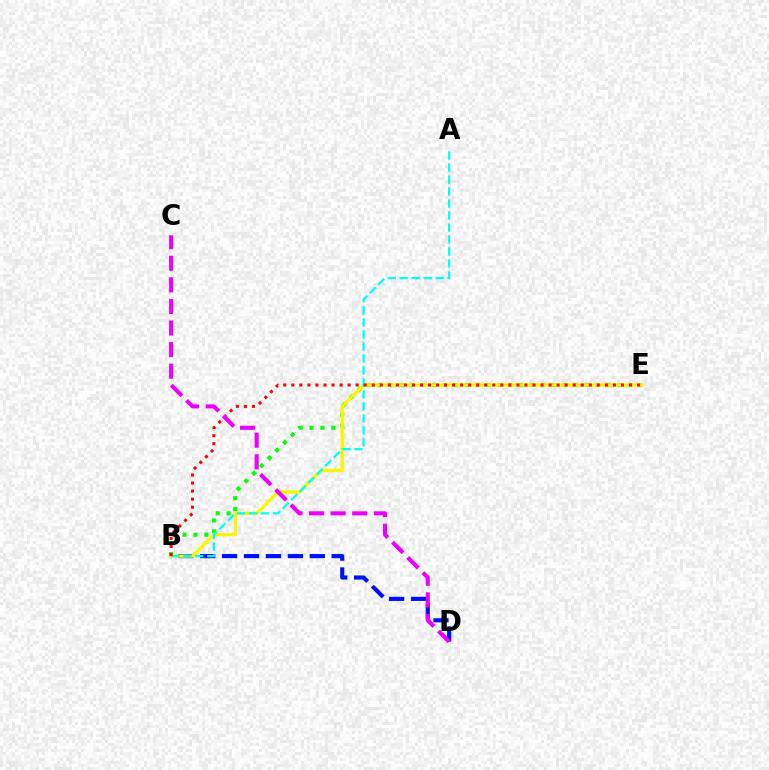{('B', 'E'): [{'color': '#08ff00', 'line_style': 'dotted', 'thickness': 2.96}, {'color': '#fcf500', 'line_style': 'solid', 'thickness': 2.35}, {'color': '#ff0000', 'line_style': 'dotted', 'thickness': 2.18}], ('B', 'D'): [{'color': '#0010ff', 'line_style': 'dashed', 'thickness': 2.98}], ('A', 'B'): [{'color': '#00fff6', 'line_style': 'dashed', 'thickness': 1.63}], ('C', 'D'): [{'color': '#ee00ff', 'line_style': 'dashed', 'thickness': 2.93}]}